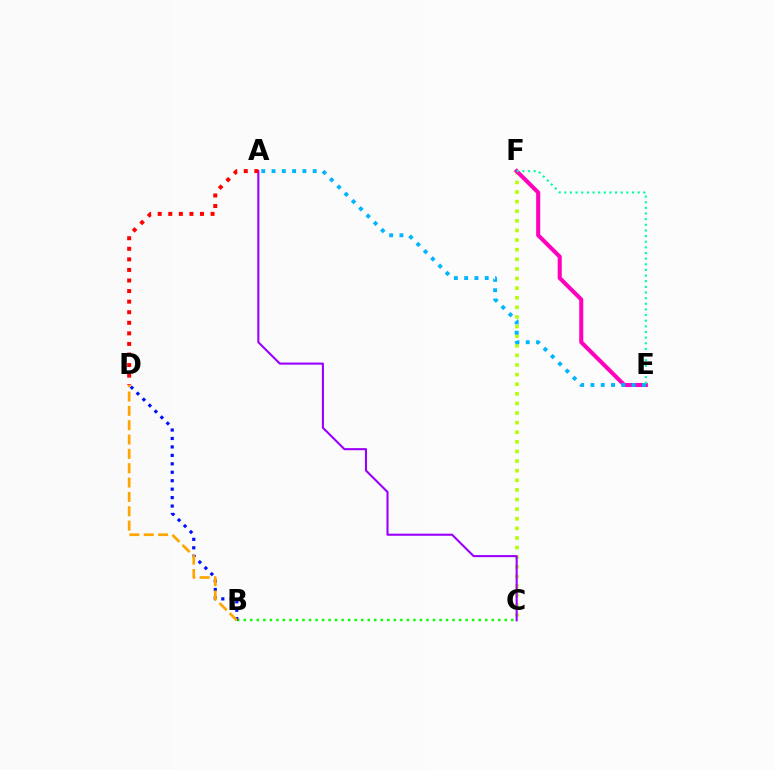{('C', 'F'): [{'color': '#b3ff00', 'line_style': 'dotted', 'thickness': 2.61}], ('E', 'F'): [{'color': '#ff00bd', 'line_style': 'solid', 'thickness': 2.92}, {'color': '#00ff9d', 'line_style': 'dotted', 'thickness': 1.53}], ('B', 'C'): [{'color': '#08ff00', 'line_style': 'dotted', 'thickness': 1.77}], ('A', 'C'): [{'color': '#9b00ff', 'line_style': 'solid', 'thickness': 1.51}], ('A', 'E'): [{'color': '#00b5ff', 'line_style': 'dotted', 'thickness': 2.8}], ('A', 'D'): [{'color': '#ff0000', 'line_style': 'dotted', 'thickness': 2.87}], ('B', 'D'): [{'color': '#0010ff', 'line_style': 'dotted', 'thickness': 2.3}, {'color': '#ffa500', 'line_style': 'dashed', 'thickness': 1.95}]}